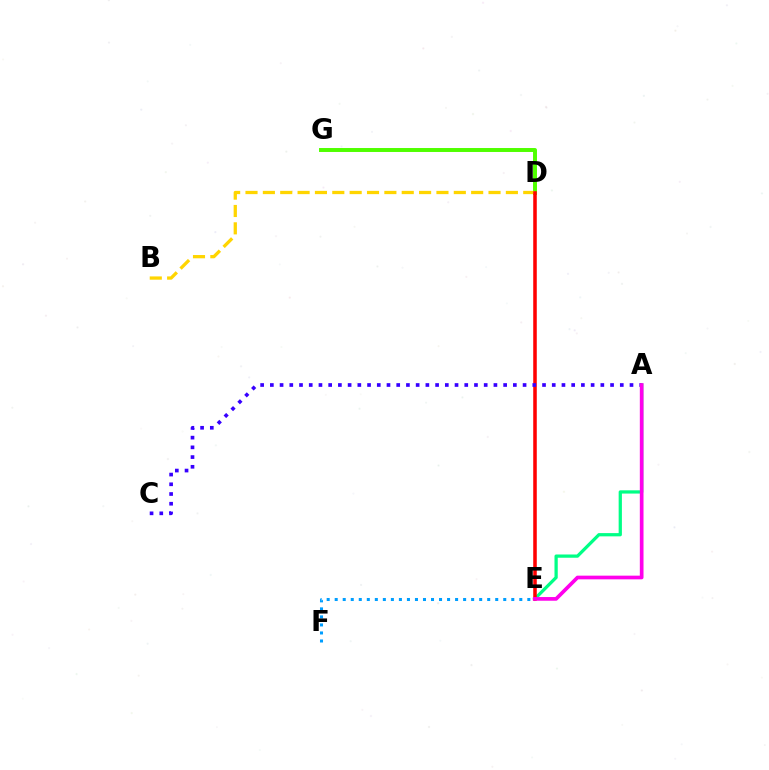{('D', 'G'): [{'color': '#4fff00', 'line_style': 'solid', 'thickness': 2.85}], ('B', 'D'): [{'color': '#ffd500', 'line_style': 'dashed', 'thickness': 2.36}], ('A', 'E'): [{'color': '#00ff86', 'line_style': 'solid', 'thickness': 2.34}, {'color': '#ff00ed', 'line_style': 'solid', 'thickness': 2.66}], ('E', 'F'): [{'color': '#009eff', 'line_style': 'dotted', 'thickness': 2.18}], ('D', 'E'): [{'color': '#ff0000', 'line_style': 'solid', 'thickness': 2.55}], ('A', 'C'): [{'color': '#3700ff', 'line_style': 'dotted', 'thickness': 2.64}]}